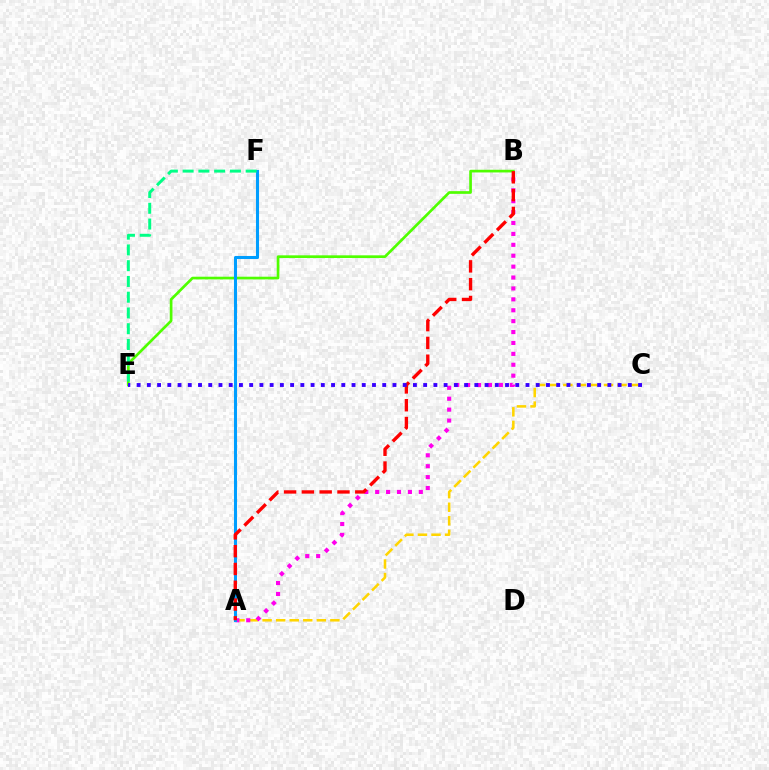{('A', 'C'): [{'color': '#ffd500', 'line_style': 'dashed', 'thickness': 1.84}], ('A', 'B'): [{'color': '#ff00ed', 'line_style': 'dotted', 'thickness': 2.96}, {'color': '#ff0000', 'line_style': 'dashed', 'thickness': 2.42}], ('B', 'E'): [{'color': '#4fff00', 'line_style': 'solid', 'thickness': 1.93}], ('A', 'F'): [{'color': '#009eff', 'line_style': 'solid', 'thickness': 2.2}], ('C', 'E'): [{'color': '#3700ff', 'line_style': 'dotted', 'thickness': 2.78}], ('E', 'F'): [{'color': '#00ff86', 'line_style': 'dashed', 'thickness': 2.14}]}